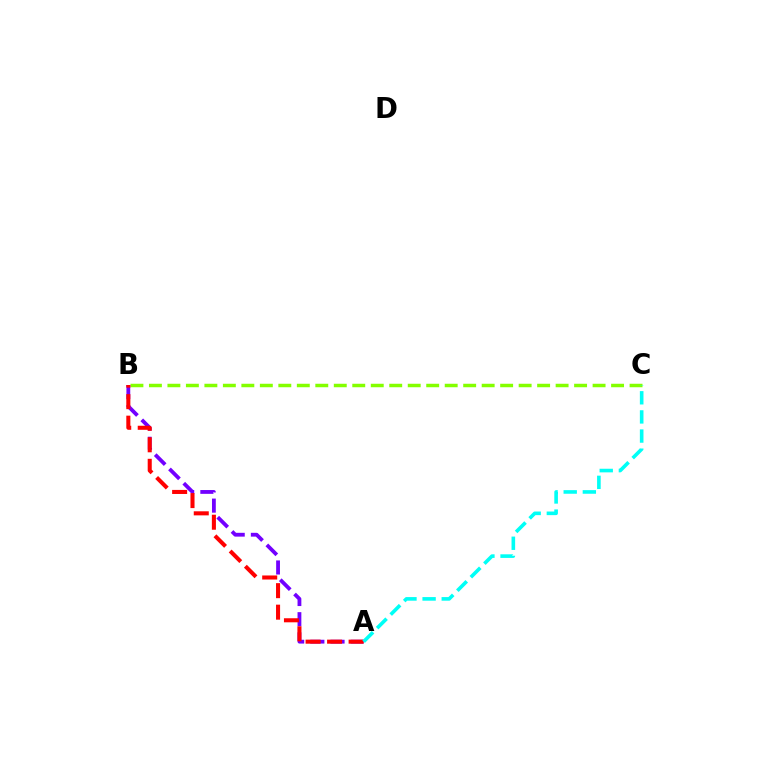{('B', 'C'): [{'color': '#84ff00', 'line_style': 'dashed', 'thickness': 2.51}], ('A', 'B'): [{'color': '#7200ff', 'line_style': 'dashed', 'thickness': 2.74}, {'color': '#ff0000', 'line_style': 'dashed', 'thickness': 2.92}], ('A', 'C'): [{'color': '#00fff6', 'line_style': 'dashed', 'thickness': 2.6}]}